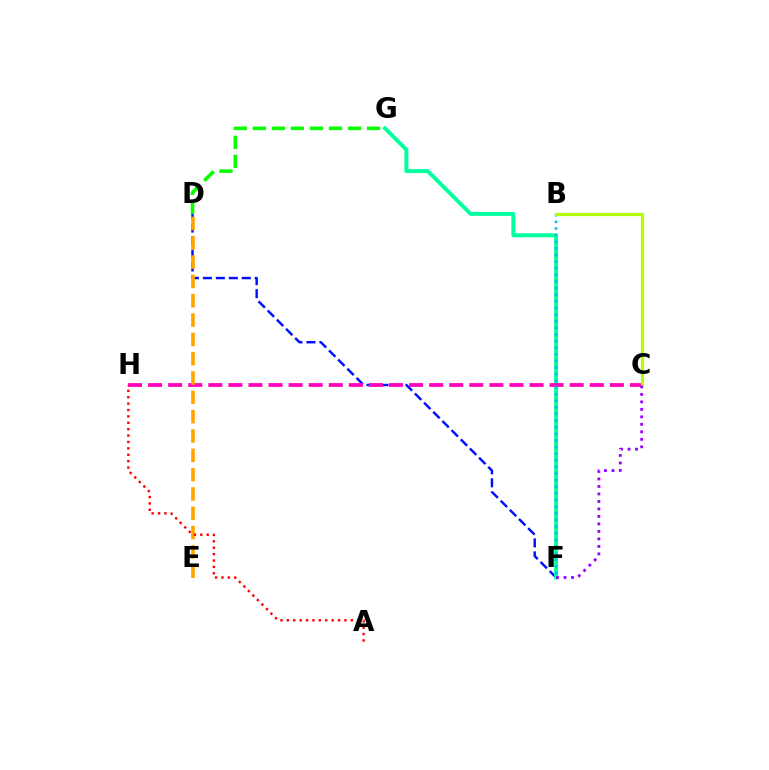{('D', 'F'): [{'color': '#0010ff', 'line_style': 'dashed', 'thickness': 1.76}], ('F', 'G'): [{'color': '#00ff9d', 'line_style': 'solid', 'thickness': 2.82}], ('C', 'H'): [{'color': '#ff00bd', 'line_style': 'dashed', 'thickness': 2.73}], ('D', 'E'): [{'color': '#ffa500', 'line_style': 'dashed', 'thickness': 2.62}], ('A', 'H'): [{'color': '#ff0000', 'line_style': 'dotted', 'thickness': 1.74}], ('B', 'F'): [{'color': '#00b5ff', 'line_style': 'dotted', 'thickness': 1.8}], ('B', 'C'): [{'color': '#b3ff00', 'line_style': 'solid', 'thickness': 2.31}], ('D', 'G'): [{'color': '#08ff00', 'line_style': 'dashed', 'thickness': 2.59}], ('C', 'F'): [{'color': '#9b00ff', 'line_style': 'dotted', 'thickness': 2.04}]}